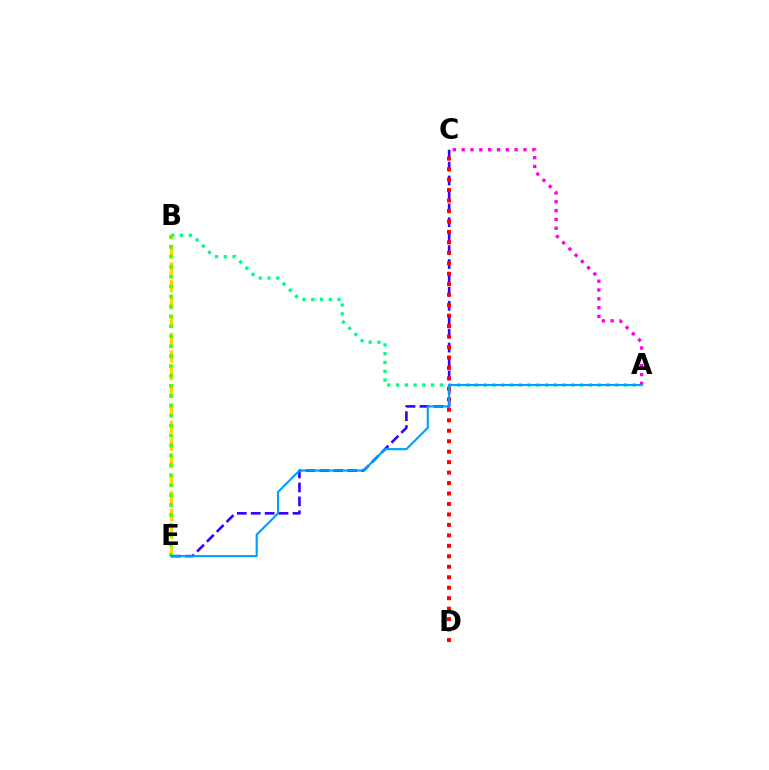{('C', 'E'): [{'color': '#3700ff', 'line_style': 'dashed', 'thickness': 1.89}], ('C', 'D'): [{'color': '#ff0000', 'line_style': 'dotted', 'thickness': 2.84}], ('A', 'B'): [{'color': '#00ff86', 'line_style': 'dotted', 'thickness': 2.38}], ('A', 'C'): [{'color': '#ff00ed', 'line_style': 'dotted', 'thickness': 2.4}], ('B', 'E'): [{'color': '#ffd500', 'line_style': 'dashed', 'thickness': 2.39}, {'color': '#4fff00', 'line_style': 'dotted', 'thickness': 2.7}], ('A', 'E'): [{'color': '#009eff', 'line_style': 'solid', 'thickness': 1.52}]}